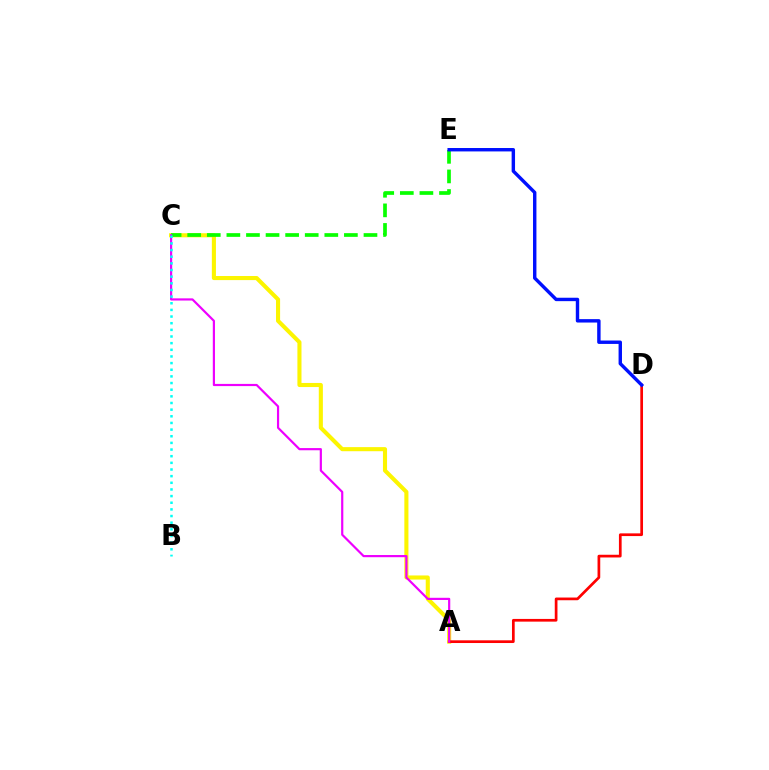{('A', 'C'): [{'color': '#fcf500', 'line_style': 'solid', 'thickness': 2.94}, {'color': '#ee00ff', 'line_style': 'solid', 'thickness': 1.57}], ('C', 'E'): [{'color': '#08ff00', 'line_style': 'dashed', 'thickness': 2.66}], ('A', 'D'): [{'color': '#ff0000', 'line_style': 'solid', 'thickness': 1.95}], ('B', 'C'): [{'color': '#00fff6', 'line_style': 'dotted', 'thickness': 1.81}], ('D', 'E'): [{'color': '#0010ff', 'line_style': 'solid', 'thickness': 2.46}]}